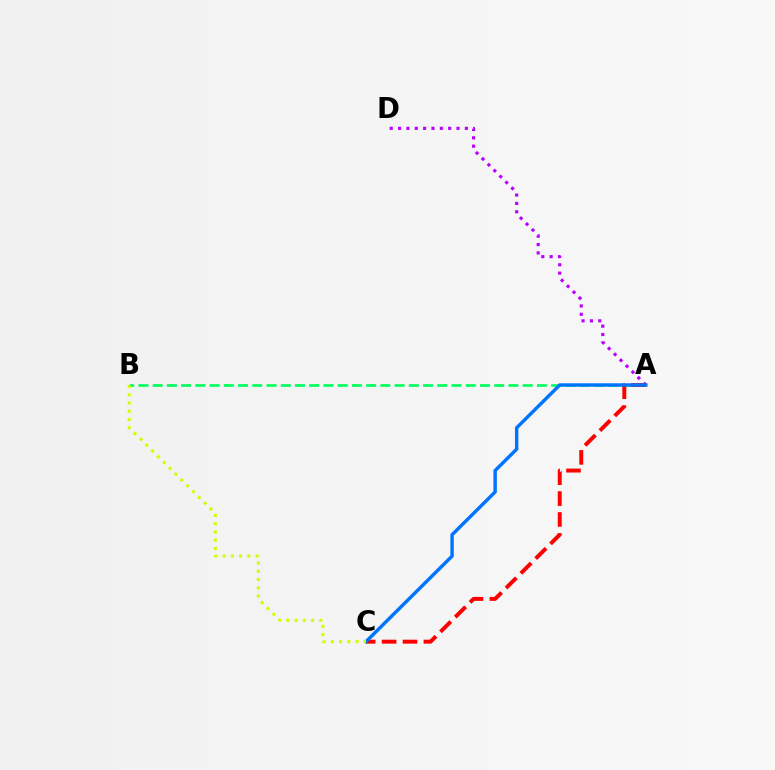{('A', 'D'): [{'color': '#b900ff', 'line_style': 'dotted', 'thickness': 2.27}], ('A', 'B'): [{'color': '#00ff5c', 'line_style': 'dashed', 'thickness': 1.93}], ('A', 'C'): [{'color': '#ff0000', 'line_style': 'dashed', 'thickness': 2.84}, {'color': '#0074ff', 'line_style': 'solid', 'thickness': 2.47}], ('B', 'C'): [{'color': '#d1ff00', 'line_style': 'dotted', 'thickness': 2.24}]}